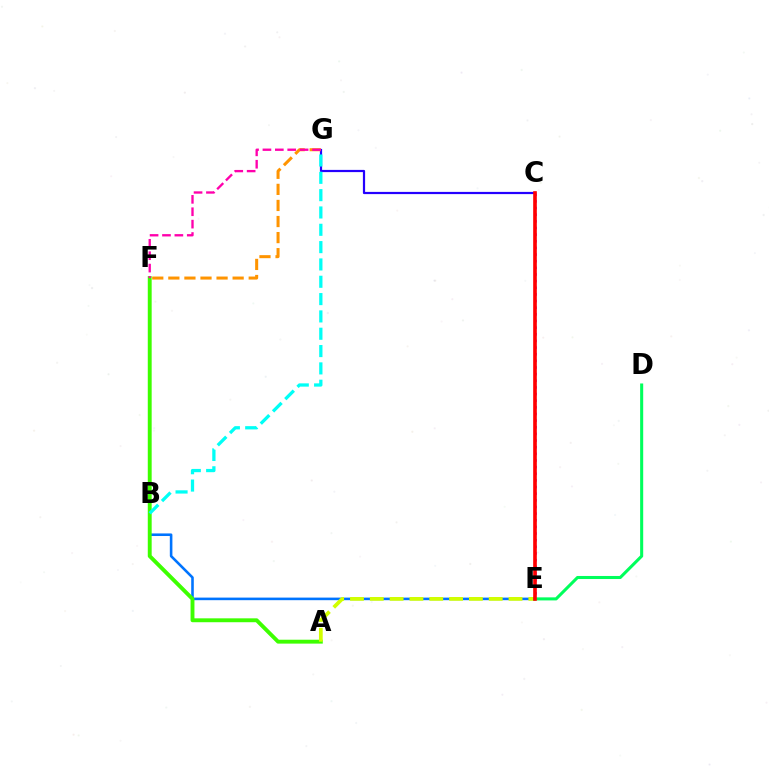{('C', 'G'): [{'color': '#2500ff', 'line_style': 'solid', 'thickness': 1.59}], ('B', 'E'): [{'color': '#0074ff', 'line_style': 'solid', 'thickness': 1.86}], ('F', 'G'): [{'color': '#ff9400', 'line_style': 'dashed', 'thickness': 2.18}, {'color': '#ff00ac', 'line_style': 'dashed', 'thickness': 1.68}], ('A', 'F'): [{'color': '#3dff00', 'line_style': 'solid', 'thickness': 2.8}], ('C', 'E'): [{'color': '#b900ff', 'line_style': 'dotted', 'thickness': 1.81}, {'color': '#ff0000', 'line_style': 'solid', 'thickness': 2.62}], ('A', 'E'): [{'color': '#d1ff00', 'line_style': 'dashed', 'thickness': 2.69}], ('D', 'E'): [{'color': '#00ff5c', 'line_style': 'solid', 'thickness': 2.2}], ('B', 'G'): [{'color': '#00fff6', 'line_style': 'dashed', 'thickness': 2.35}]}